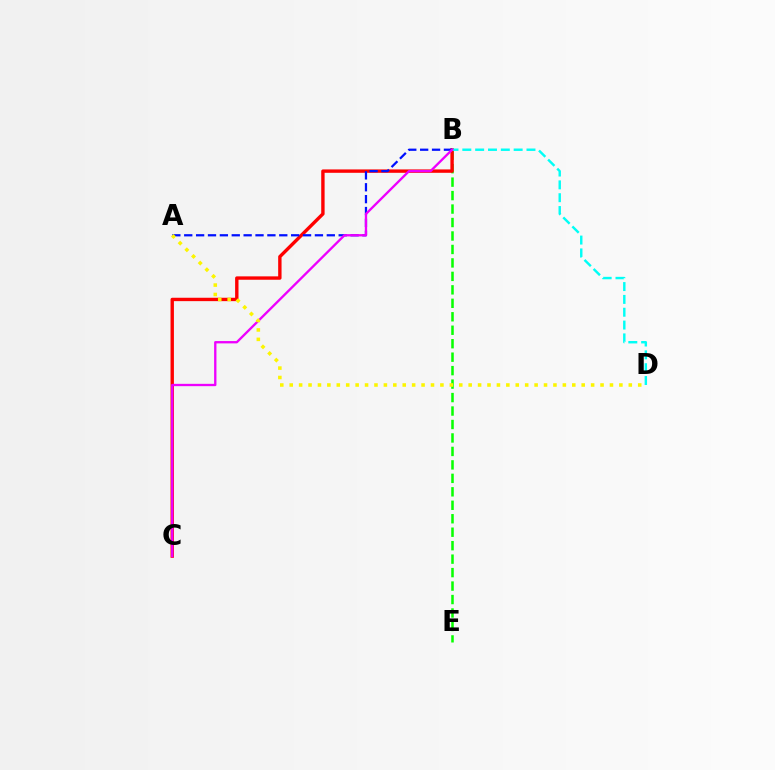{('B', 'E'): [{'color': '#08ff00', 'line_style': 'dashed', 'thickness': 1.83}], ('B', 'C'): [{'color': '#ff0000', 'line_style': 'solid', 'thickness': 2.44}, {'color': '#ee00ff', 'line_style': 'solid', 'thickness': 1.68}], ('A', 'B'): [{'color': '#0010ff', 'line_style': 'dashed', 'thickness': 1.61}], ('B', 'D'): [{'color': '#00fff6', 'line_style': 'dashed', 'thickness': 1.74}], ('A', 'D'): [{'color': '#fcf500', 'line_style': 'dotted', 'thickness': 2.56}]}